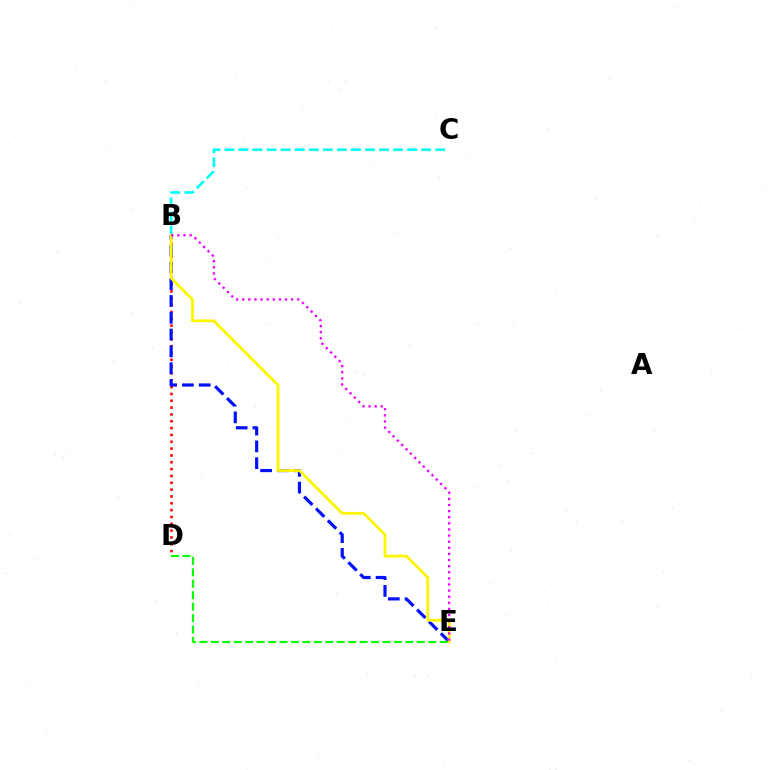{('B', 'D'): [{'color': '#ff0000', 'line_style': 'dotted', 'thickness': 1.86}], ('B', 'C'): [{'color': '#00fff6', 'line_style': 'dashed', 'thickness': 1.91}], ('B', 'E'): [{'color': '#0010ff', 'line_style': 'dashed', 'thickness': 2.28}, {'color': '#fcf500', 'line_style': 'solid', 'thickness': 2.01}, {'color': '#ee00ff', 'line_style': 'dotted', 'thickness': 1.66}], ('D', 'E'): [{'color': '#08ff00', 'line_style': 'dashed', 'thickness': 1.55}]}